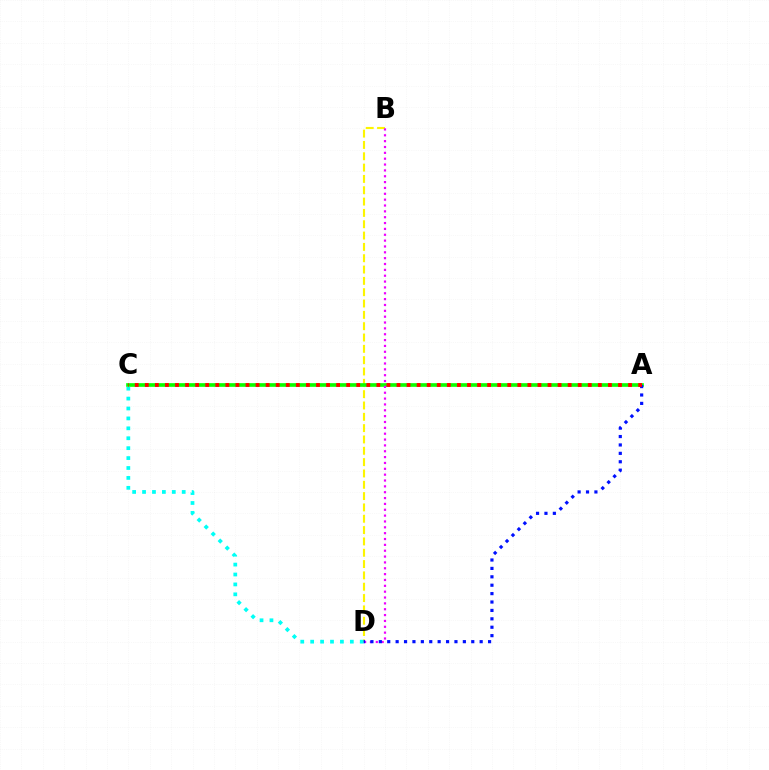{('B', 'D'): [{'color': '#fcf500', 'line_style': 'dashed', 'thickness': 1.54}, {'color': '#ee00ff', 'line_style': 'dotted', 'thickness': 1.59}], ('A', 'C'): [{'color': '#08ff00', 'line_style': 'solid', 'thickness': 2.64}, {'color': '#ff0000', 'line_style': 'dotted', 'thickness': 2.74}], ('C', 'D'): [{'color': '#00fff6', 'line_style': 'dotted', 'thickness': 2.69}], ('A', 'D'): [{'color': '#0010ff', 'line_style': 'dotted', 'thickness': 2.28}]}